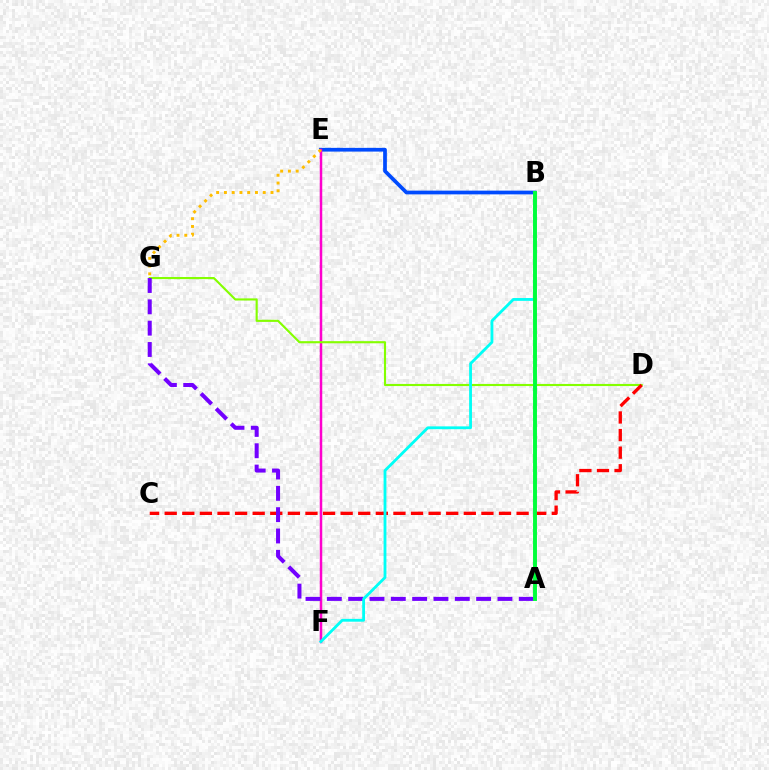{('B', 'E'): [{'color': '#004bff', 'line_style': 'solid', 'thickness': 2.68}], ('E', 'F'): [{'color': '#ff00cf', 'line_style': 'solid', 'thickness': 1.79}], ('D', 'G'): [{'color': '#84ff00', 'line_style': 'solid', 'thickness': 1.53}], ('C', 'D'): [{'color': '#ff0000', 'line_style': 'dashed', 'thickness': 2.39}], ('A', 'G'): [{'color': '#7200ff', 'line_style': 'dashed', 'thickness': 2.9}], ('B', 'F'): [{'color': '#00fff6', 'line_style': 'solid', 'thickness': 2.03}], ('A', 'B'): [{'color': '#00ff39', 'line_style': 'solid', 'thickness': 2.82}], ('E', 'G'): [{'color': '#ffbd00', 'line_style': 'dotted', 'thickness': 2.11}]}